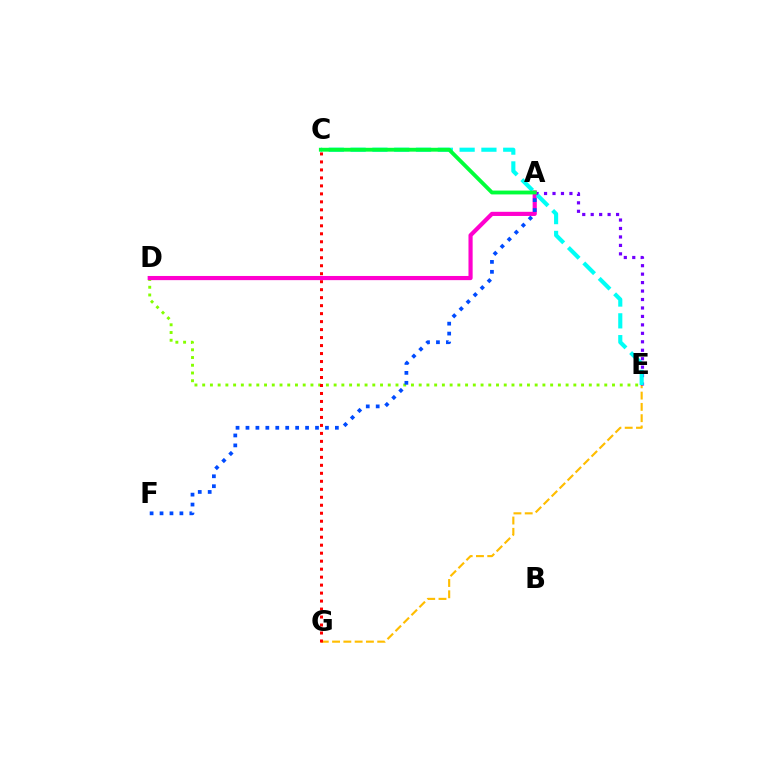{('D', 'E'): [{'color': '#84ff00', 'line_style': 'dotted', 'thickness': 2.1}], ('E', 'G'): [{'color': '#ffbd00', 'line_style': 'dashed', 'thickness': 1.53}], ('A', 'E'): [{'color': '#7200ff', 'line_style': 'dotted', 'thickness': 2.3}], ('C', 'G'): [{'color': '#ff0000', 'line_style': 'dotted', 'thickness': 2.17}], ('A', 'D'): [{'color': '#ff00cf', 'line_style': 'solid', 'thickness': 2.99}], ('A', 'F'): [{'color': '#004bff', 'line_style': 'dotted', 'thickness': 2.7}], ('C', 'E'): [{'color': '#00fff6', 'line_style': 'dashed', 'thickness': 2.96}], ('A', 'C'): [{'color': '#00ff39', 'line_style': 'solid', 'thickness': 2.78}]}